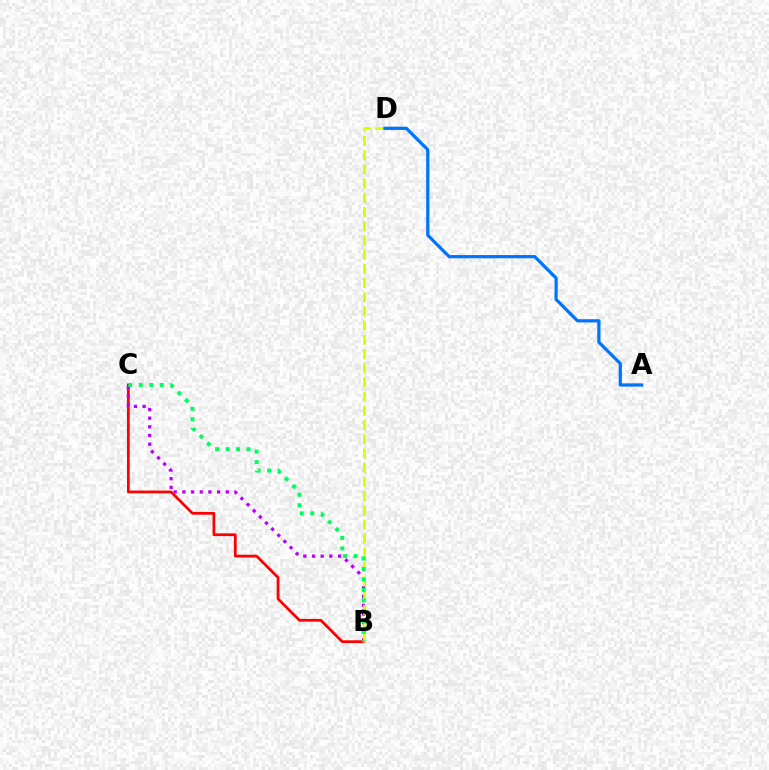{('B', 'C'): [{'color': '#ff0000', 'line_style': 'solid', 'thickness': 1.98}, {'color': '#b900ff', 'line_style': 'dotted', 'thickness': 2.36}, {'color': '#00ff5c', 'line_style': 'dotted', 'thickness': 2.85}], ('B', 'D'): [{'color': '#d1ff00', 'line_style': 'dashed', 'thickness': 1.93}], ('A', 'D'): [{'color': '#0074ff', 'line_style': 'solid', 'thickness': 2.32}]}